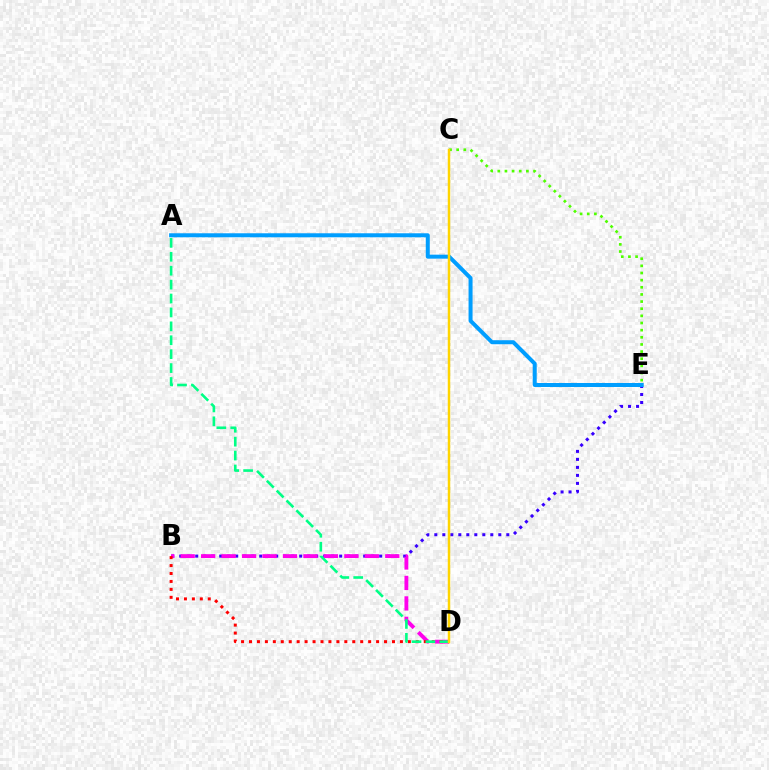{('B', 'E'): [{'color': '#3700ff', 'line_style': 'dotted', 'thickness': 2.17}], ('C', 'E'): [{'color': '#4fff00', 'line_style': 'dotted', 'thickness': 1.94}], ('B', 'D'): [{'color': '#ff00ed', 'line_style': 'dashed', 'thickness': 2.78}, {'color': '#ff0000', 'line_style': 'dotted', 'thickness': 2.16}], ('A', 'E'): [{'color': '#009eff', 'line_style': 'solid', 'thickness': 2.88}], ('A', 'D'): [{'color': '#00ff86', 'line_style': 'dashed', 'thickness': 1.89}], ('C', 'D'): [{'color': '#ffd500', 'line_style': 'solid', 'thickness': 1.78}]}